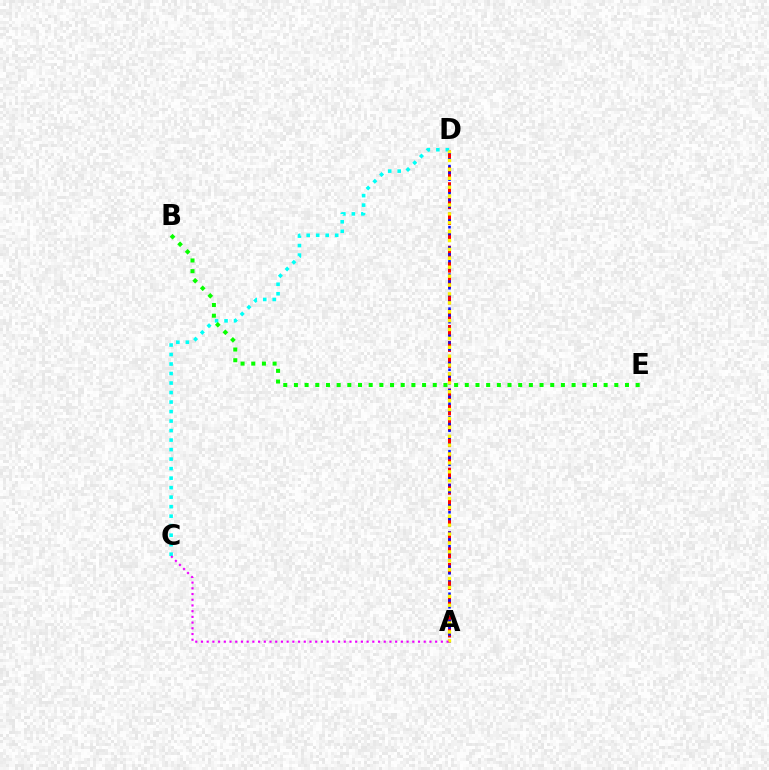{('A', 'D'): [{'color': '#ff0000', 'line_style': 'dashed', 'thickness': 2.15}, {'color': '#0010ff', 'line_style': 'dotted', 'thickness': 1.84}, {'color': '#fcf500', 'line_style': 'dotted', 'thickness': 2.42}], ('C', 'D'): [{'color': '#00fff6', 'line_style': 'dotted', 'thickness': 2.58}], ('B', 'E'): [{'color': '#08ff00', 'line_style': 'dotted', 'thickness': 2.9}], ('A', 'C'): [{'color': '#ee00ff', 'line_style': 'dotted', 'thickness': 1.55}]}